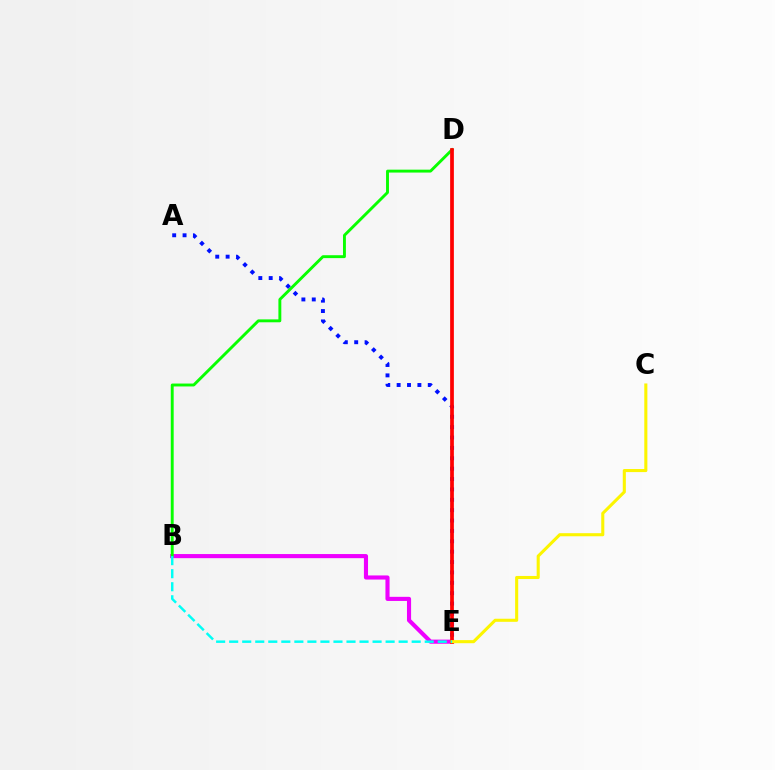{('B', 'E'): [{'color': '#ee00ff', 'line_style': 'solid', 'thickness': 2.96}, {'color': '#00fff6', 'line_style': 'dashed', 'thickness': 1.77}], ('A', 'E'): [{'color': '#0010ff', 'line_style': 'dotted', 'thickness': 2.82}], ('B', 'D'): [{'color': '#08ff00', 'line_style': 'solid', 'thickness': 2.09}], ('D', 'E'): [{'color': '#ff0000', 'line_style': 'solid', 'thickness': 2.68}], ('C', 'E'): [{'color': '#fcf500', 'line_style': 'solid', 'thickness': 2.22}]}